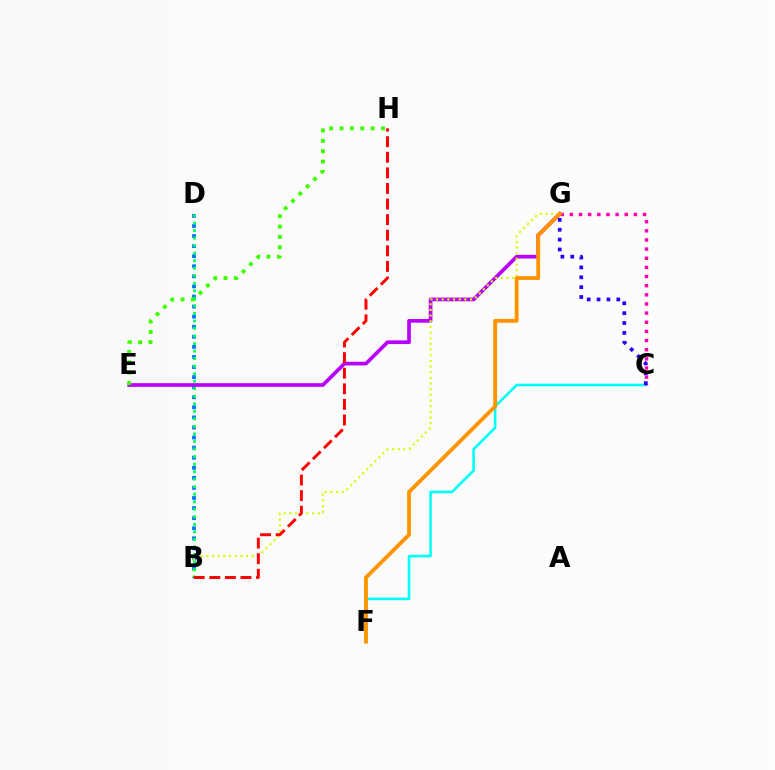{('C', 'F'): [{'color': '#00fff6', 'line_style': 'solid', 'thickness': 1.88}], ('B', 'D'): [{'color': '#0074ff', 'line_style': 'dotted', 'thickness': 2.74}, {'color': '#00ff5c', 'line_style': 'dotted', 'thickness': 2.05}], ('E', 'G'): [{'color': '#b900ff', 'line_style': 'solid', 'thickness': 2.66}], ('E', 'H'): [{'color': '#3dff00', 'line_style': 'dotted', 'thickness': 2.82}], ('C', 'G'): [{'color': '#ff00ac', 'line_style': 'dotted', 'thickness': 2.48}, {'color': '#2500ff', 'line_style': 'dotted', 'thickness': 2.68}], ('B', 'G'): [{'color': '#d1ff00', 'line_style': 'dotted', 'thickness': 1.54}], ('F', 'G'): [{'color': '#ff9400', 'line_style': 'solid', 'thickness': 2.77}], ('B', 'H'): [{'color': '#ff0000', 'line_style': 'dashed', 'thickness': 2.12}]}